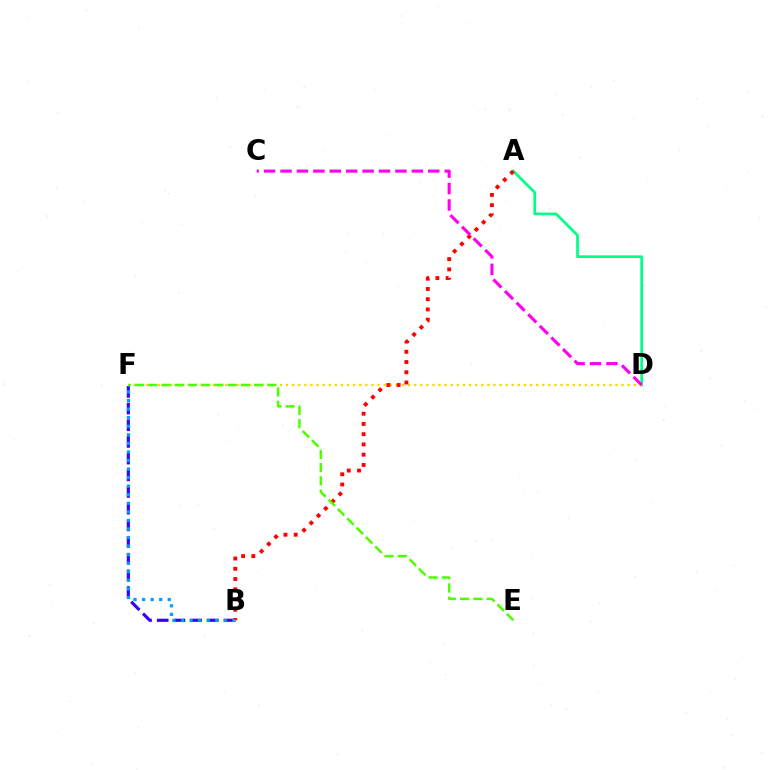{('B', 'F'): [{'color': '#3700ff', 'line_style': 'dashed', 'thickness': 2.27}, {'color': '#009eff', 'line_style': 'dotted', 'thickness': 2.33}], ('A', 'D'): [{'color': '#00ff86', 'line_style': 'solid', 'thickness': 1.95}], ('D', 'F'): [{'color': '#ffd500', 'line_style': 'dotted', 'thickness': 1.66}], ('A', 'B'): [{'color': '#ff0000', 'line_style': 'dotted', 'thickness': 2.78}], ('C', 'D'): [{'color': '#ff00ed', 'line_style': 'dashed', 'thickness': 2.23}], ('E', 'F'): [{'color': '#4fff00', 'line_style': 'dashed', 'thickness': 1.8}]}